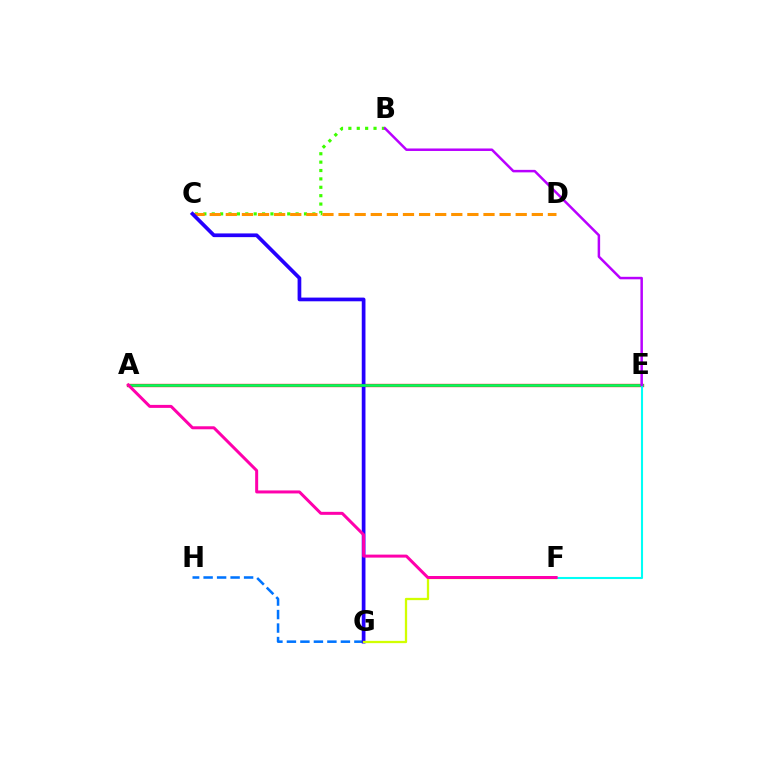{('B', 'C'): [{'color': '#3dff00', 'line_style': 'dotted', 'thickness': 2.28}], ('A', 'E'): [{'color': '#ff0000', 'line_style': 'solid', 'thickness': 2.38}, {'color': '#00ff5c', 'line_style': 'solid', 'thickness': 1.9}], ('G', 'H'): [{'color': '#0074ff', 'line_style': 'dashed', 'thickness': 1.83}], ('C', 'D'): [{'color': '#ff9400', 'line_style': 'dashed', 'thickness': 2.19}], ('C', 'G'): [{'color': '#2500ff', 'line_style': 'solid', 'thickness': 2.67}], ('F', 'G'): [{'color': '#d1ff00', 'line_style': 'solid', 'thickness': 1.65}], ('E', 'F'): [{'color': '#00fff6', 'line_style': 'solid', 'thickness': 1.51}], ('B', 'E'): [{'color': '#b900ff', 'line_style': 'solid', 'thickness': 1.8}], ('A', 'F'): [{'color': '#ff00ac', 'line_style': 'solid', 'thickness': 2.16}]}